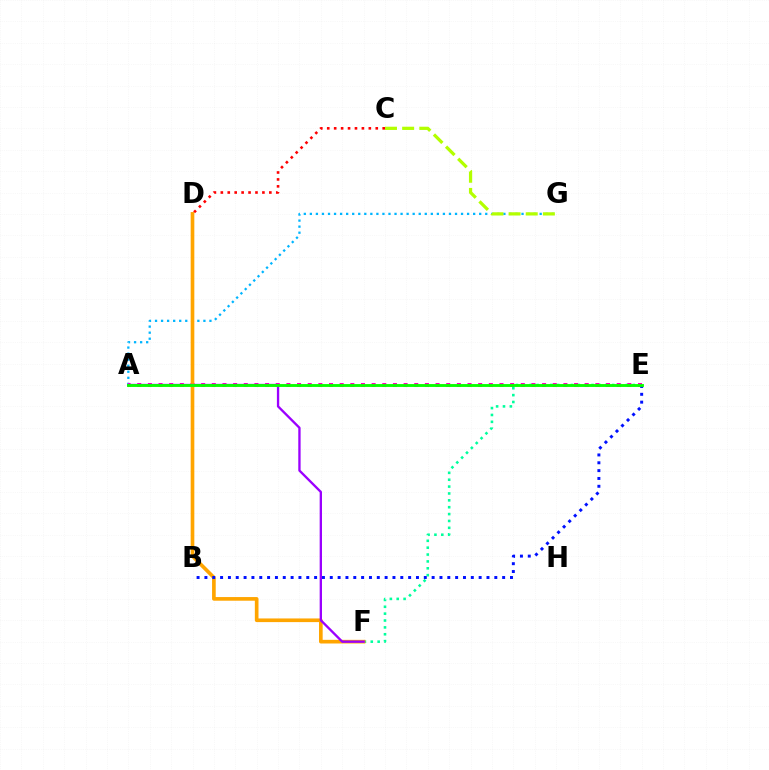{('A', 'G'): [{'color': '#00b5ff', 'line_style': 'dotted', 'thickness': 1.64}], ('E', 'F'): [{'color': '#00ff9d', 'line_style': 'dotted', 'thickness': 1.87}], ('C', 'D'): [{'color': '#ff0000', 'line_style': 'dotted', 'thickness': 1.88}], ('A', 'E'): [{'color': '#ff00bd', 'line_style': 'dotted', 'thickness': 2.89}, {'color': '#08ff00', 'line_style': 'solid', 'thickness': 2.06}], ('D', 'F'): [{'color': '#ffa500', 'line_style': 'solid', 'thickness': 2.63}], ('C', 'G'): [{'color': '#b3ff00', 'line_style': 'dashed', 'thickness': 2.33}], ('B', 'E'): [{'color': '#0010ff', 'line_style': 'dotted', 'thickness': 2.13}], ('A', 'F'): [{'color': '#9b00ff', 'line_style': 'solid', 'thickness': 1.68}]}